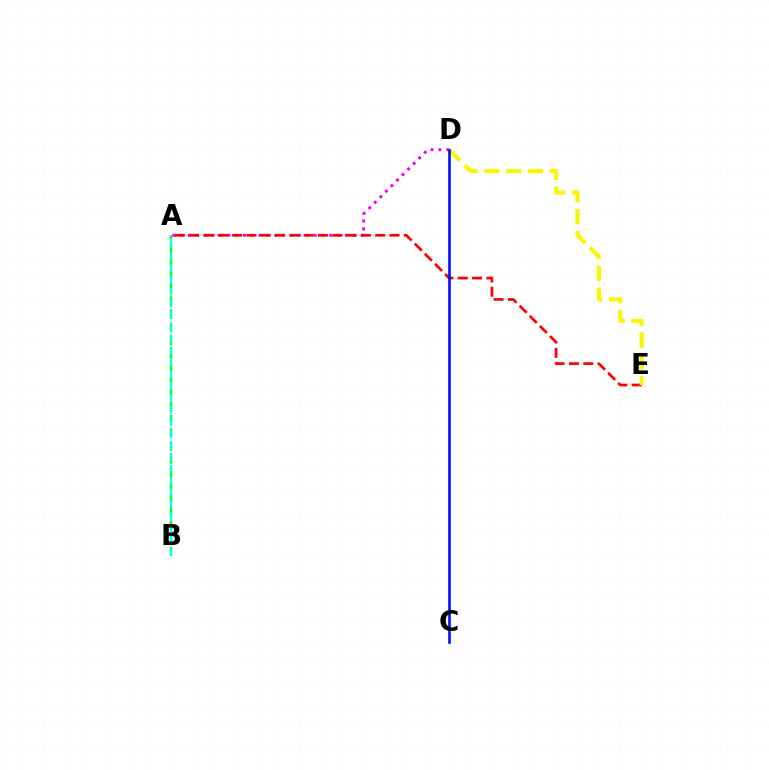{('A', 'B'): [{'color': '#08ff00', 'line_style': 'dashed', 'thickness': 1.79}, {'color': '#00fff6', 'line_style': 'dashed', 'thickness': 1.61}], ('A', 'D'): [{'color': '#ee00ff', 'line_style': 'dotted', 'thickness': 2.13}], ('A', 'E'): [{'color': '#ff0000', 'line_style': 'dashed', 'thickness': 1.94}], ('D', 'E'): [{'color': '#fcf500', 'line_style': 'dashed', 'thickness': 2.97}], ('C', 'D'): [{'color': '#0010ff', 'line_style': 'solid', 'thickness': 1.89}]}